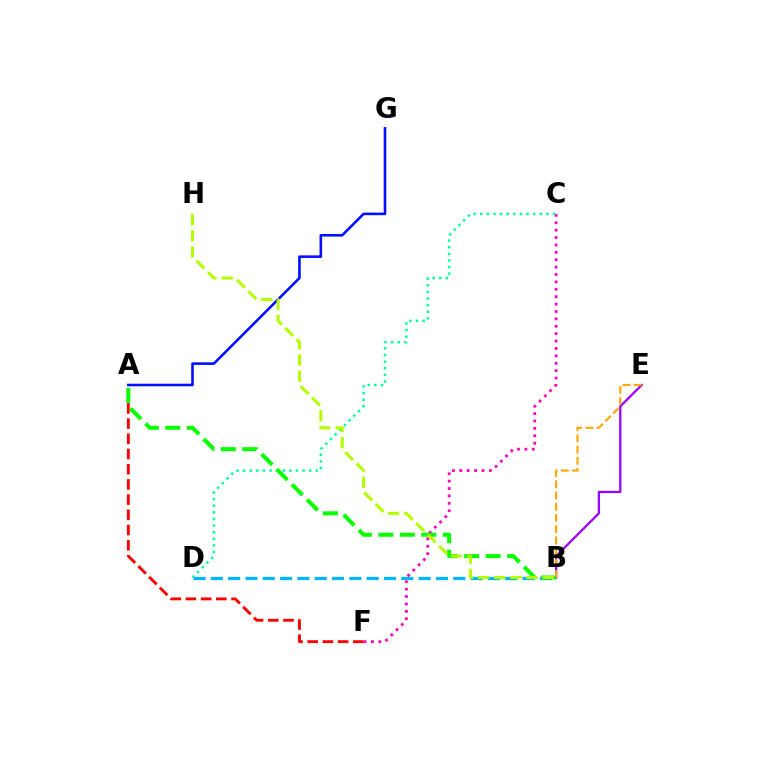{('C', 'F'): [{'color': '#ff00bd', 'line_style': 'dotted', 'thickness': 2.01}], ('A', 'F'): [{'color': '#ff0000', 'line_style': 'dashed', 'thickness': 2.07}], ('C', 'D'): [{'color': '#00ff9d', 'line_style': 'dotted', 'thickness': 1.8}], ('B', 'E'): [{'color': '#9b00ff', 'line_style': 'solid', 'thickness': 1.64}, {'color': '#ffa500', 'line_style': 'dashed', 'thickness': 1.53}], ('A', 'G'): [{'color': '#0010ff', 'line_style': 'solid', 'thickness': 1.87}], ('B', 'D'): [{'color': '#00b5ff', 'line_style': 'dashed', 'thickness': 2.35}], ('A', 'B'): [{'color': '#08ff00', 'line_style': 'dashed', 'thickness': 2.91}], ('B', 'H'): [{'color': '#b3ff00', 'line_style': 'dashed', 'thickness': 2.19}]}